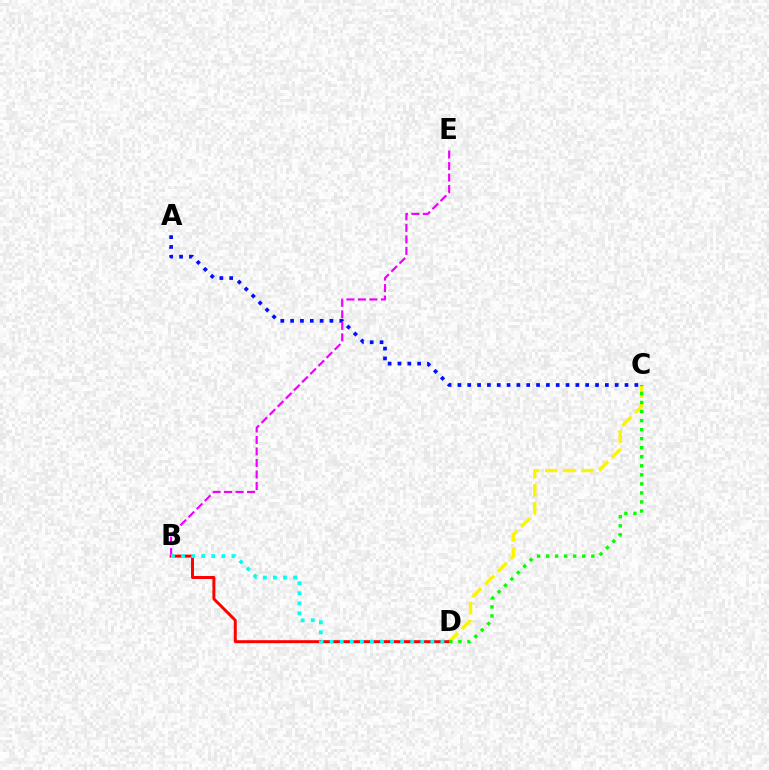{('A', 'C'): [{'color': '#0010ff', 'line_style': 'dotted', 'thickness': 2.67}], ('C', 'D'): [{'color': '#fcf500', 'line_style': 'dashed', 'thickness': 2.45}, {'color': '#08ff00', 'line_style': 'dotted', 'thickness': 2.46}], ('B', 'D'): [{'color': '#ff0000', 'line_style': 'solid', 'thickness': 2.13}, {'color': '#00fff6', 'line_style': 'dotted', 'thickness': 2.74}], ('B', 'E'): [{'color': '#ee00ff', 'line_style': 'dashed', 'thickness': 1.56}]}